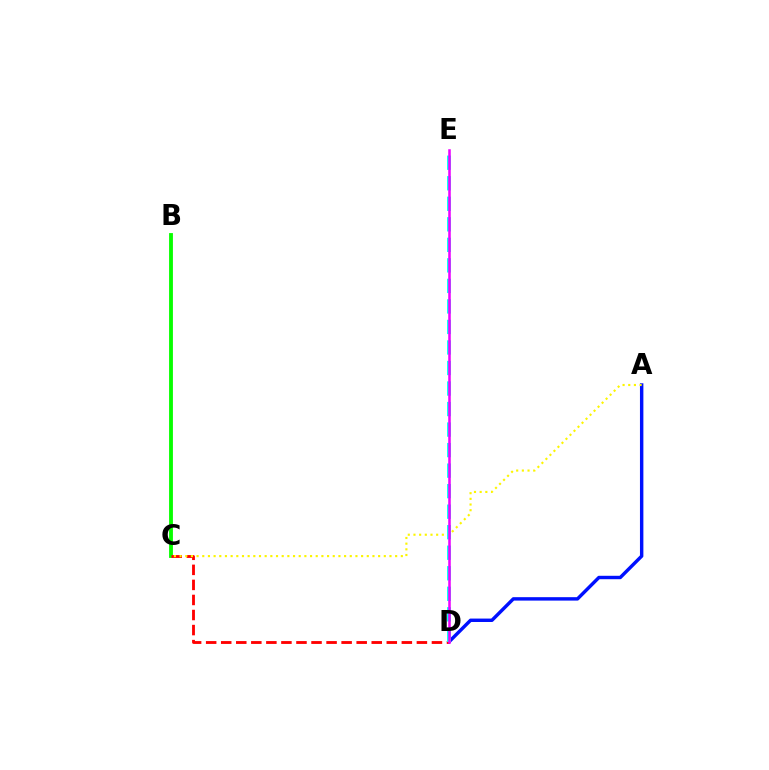{('B', 'C'): [{'color': '#08ff00', 'line_style': 'solid', 'thickness': 2.77}], ('A', 'D'): [{'color': '#0010ff', 'line_style': 'solid', 'thickness': 2.46}], ('C', 'D'): [{'color': '#ff0000', 'line_style': 'dashed', 'thickness': 2.04}], ('A', 'C'): [{'color': '#fcf500', 'line_style': 'dotted', 'thickness': 1.54}], ('D', 'E'): [{'color': '#00fff6', 'line_style': 'dashed', 'thickness': 2.79}, {'color': '#ee00ff', 'line_style': 'solid', 'thickness': 1.82}]}